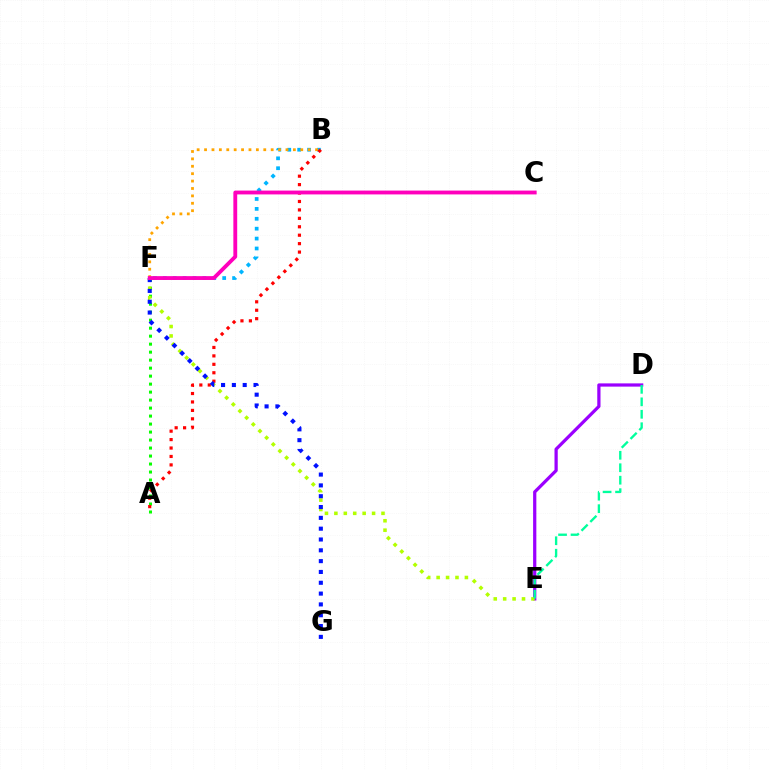{('A', 'F'): [{'color': '#08ff00', 'line_style': 'dotted', 'thickness': 2.17}], ('D', 'E'): [{'color': '#9b00ff', 'line_style': 'solid', 'thickness': 2.33}, {'color': '#00ff9d', 'line_style': 'dashed', 'thickness': 1.69}], ('B', 'F'): [{'color': '#00b5ff', 'line_style': 'dotted', 'thickness': 2.69}, {'color': '#ffa500', 'line_style': 'dotted', 'thickness': 2.01}], ('E', 'F'): [{'color': '#b3ff00', 'line_style': 'dotted', 'thickness': 2.56}], ('A', 'B'): [{'color': '#ff0000', 'line_style': 'dotted', 'thickness': 2.29}], ('F', 'G'): [{'color': '#0010ff', 'line_style': 'dotted', 'thickness': 2.94}], ('C', 'F'): [{'color': '#ff00bd', 'line_style': 'solid', 'thickness': 2.76}]}